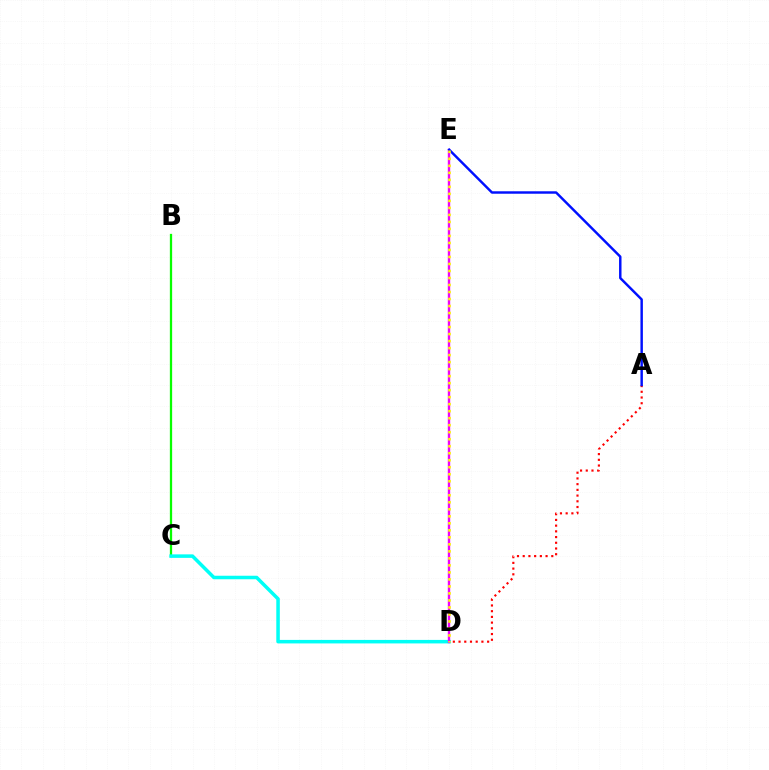{('A', 'D'): [{'color': '#ff0000', 'line_style': 'dotted', 'thickness': 1.55}], ('B', 'C'): [{'color': '#08ff00', 'line_style': 'solid', 'thickness': 1.64}], ('C', 'D'): [{'color': '#00fff6', 'line_style': 'solid', 'thickness': 2.53}], ('D', 'E'): [{'color': '#ee00ff', 'line_style': 'solid', 'thickness': 1.72}, {'color': '#fcf500', 'line_style': 'dotted', 'thickness': 1.9}], ('A', 'E'): [{'color': '#0010ff', 'line_style': 'solid', 'thickness': 1.76}]}